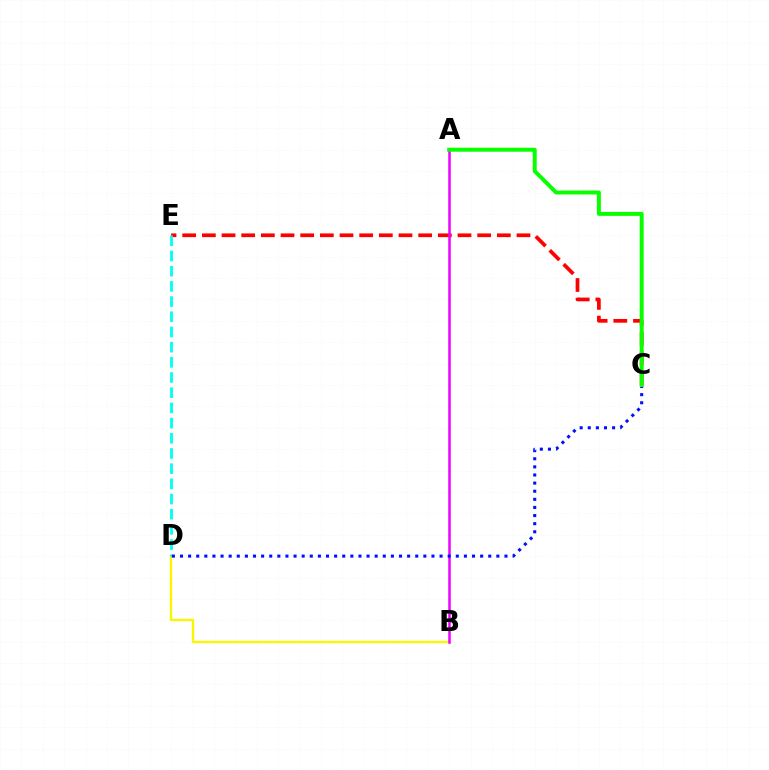{('B', 'D'): [{'color': '#fcf500', 'line_style': 'solid', 'thickness': 1.69}], ('C', 'E'): [{'color': '#ff0000', 'line_style': 'dashed', 'thickness': 2.67}], ('D', 'E'): [{'color': '#00fff6', 'line_style': 'dashed', 'thickness': 2.06}], ('A', 'B'): [{'color': '#ee00ff', 'line_style': 'solid', 'thickness': 1.81}], ('C', 'D'): [{'color': '#0010ff', 'line_style': 'dotted', 'thickness': 2.2}], ('A', 'C'): [{'color': '#08ff00', 'line_style': 'solid', 'thickness': 2.86}]}